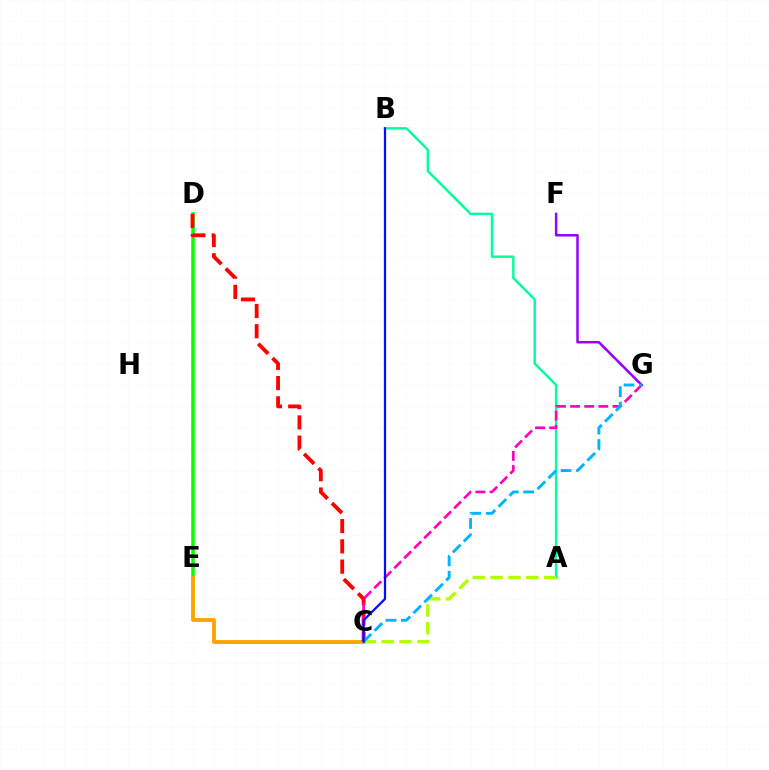{('D', 'E'): [{'color': '#08ff00', 'line_style': 'solid', 'thickness': 2.55}], ('C', 'E'): [{'color': '#ffa500', 'line_style': 'solid', 'thickness': 2.78}], ('F', 'G'): [{'color': '#9b00ff', 'line_style': 'solid', 'thickness': 1.8}], ('A', 'B'): [{'color': '#00ff9d', 'line_style': 'solid', 'thickness': 1.74}], ('C', 'D'): [{'color': '#ff0000', 'line_style': 'dashed', 'thickness': 2.75}], ('C', 'G'): [{'color': '#ff00bd', 'line_style': 'dashed', 'thickness': 1.92}, {'color': '#00b5ff', 'line_style': 'dashed', 'thickness': 2.1}], ('A', 'C'): [{'color': '#b3ff00', 'line_style': 'dashed', 'thickness': 2.42}], ('B', 'C'): [{'color': '#0010ff', 'line_style': 'solid', 'thickness': 1.62}]}